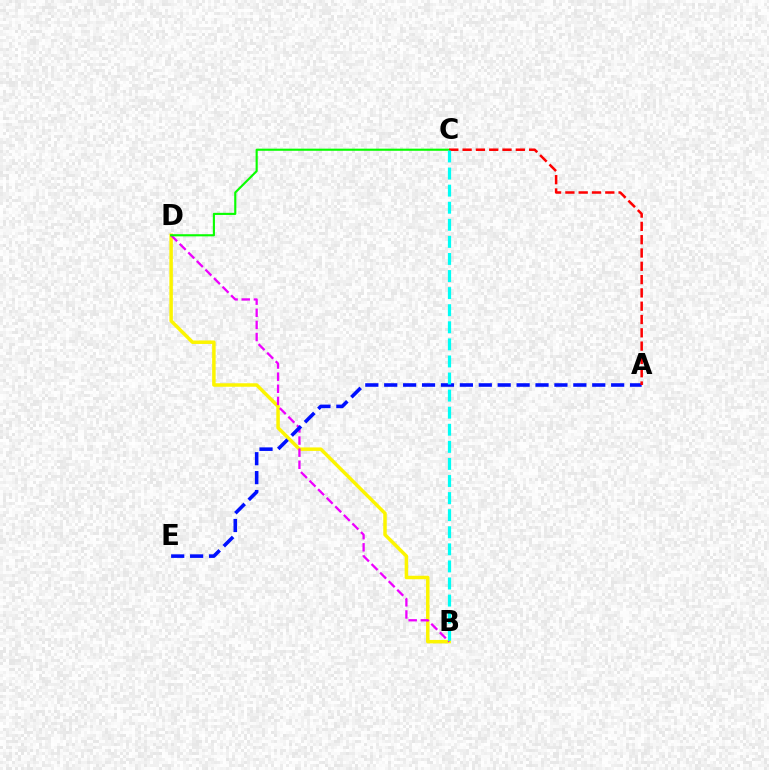{('B', 'D'): [{'color': '#fcf500', 'line_style': 'solid', 'thickness': 2.51}, {'color': '#ee00ff', 'line_style': 'dashed', 'thickness': 1.65}], ('A', 'E'): [{'color': '#0010ff', 'line_style': 'dashed', 'thickness': 2.57}], ('C', 'D'): [{'color': '#08ff00', 'line_style': 'solid', 'thickness': 1.53}], ('A', 'C'): [{'color': '#ff0000', 'line_style': 'dashed', 'thickness': 1.81}], ('B', 'C'): [{'color': '#00fff6', 'line_style': 'dashed', 'thickness': 2.32}]}